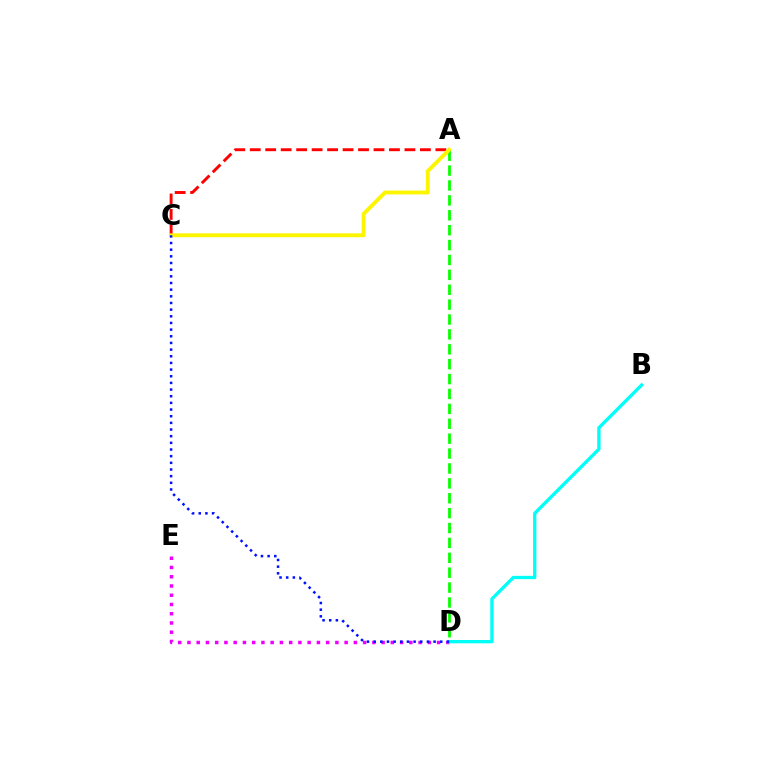{('A', 'D'): [{'color': '#08ff00', 'line_style': 'dashed', 'thickness': 2.02}], ('D', 'E'): [{'color': '#ee00ff', 'line_style': 'dotted', 'thickness': 2.51}], ('A', 'C'): [{'color': '#ff0000', 'line_style': 'dashed', 'thickness': 2.1}, {'color': '#fcf500', 'line_style': 'solid', 'thickness': 2.79}], ('B', 'D'): [{'color': '#00fff6', 'line_style': 'solid', 'thickness': 2.39}], ('C', 'D'): [{'color': '#0010ff', 'line_style': 'dotted', 'thickness': 1.81}]}